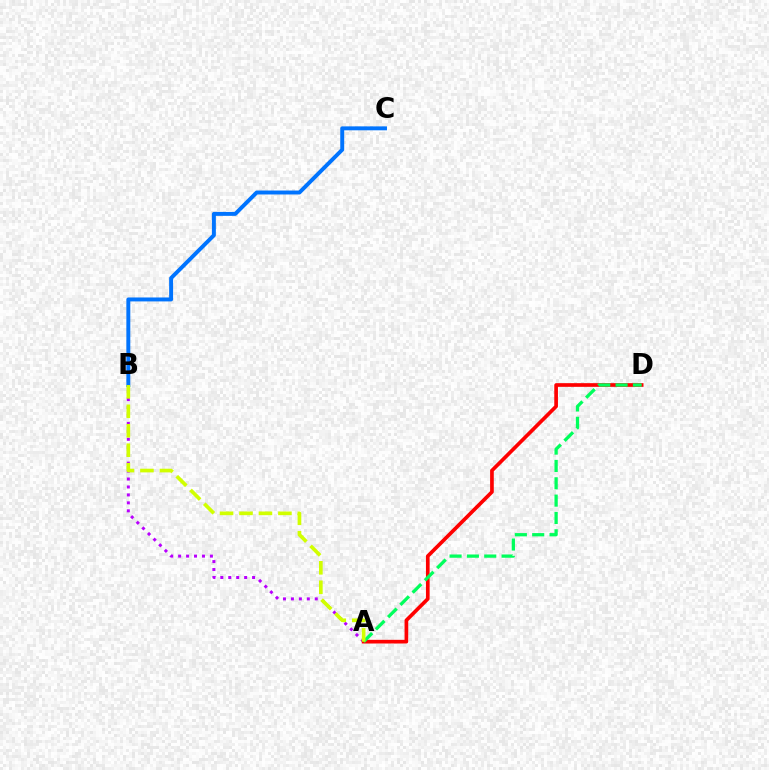{('A', 'B'): [{'color': '#b900ff', 'line_style': 'dotted', 'thickness': 2.16}, {'color': '#d1ff00', 'line_style': 'dashed', 'thickness': 2.64}], ('A', 'D'): [{'color': '#ff0000', 'line_style': 'solid', 'thickness': 2.65}, {'color': '#00ff5c', 'line_style': 'dashed', 'thickness': 2.36}], ('B', 'C'): [{'color': '#0074ff', 'line_style': 'solid', 'thickness': 2.83}]}